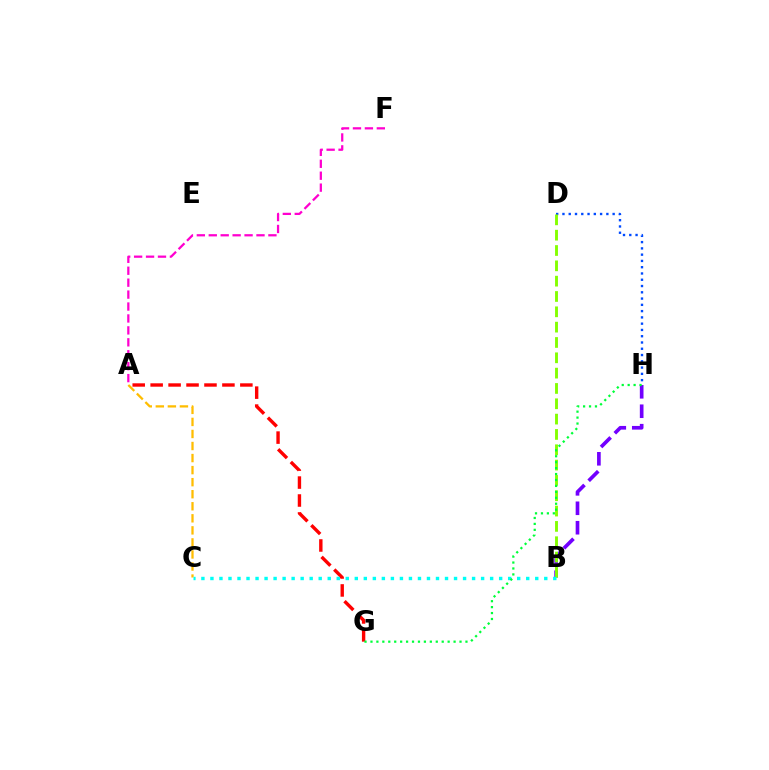{('A', 'C'): [{'color': '#ffbd00', 'line_style': 'dashed', 'thickness': 1.64}], ('B', 'H'): [{'color': '#7200ff', 'line_style': 'dashed', 'thickness': 2.64}], ('D', 'H'): [{'color': '#004bff', 'line_style': 'dotted', 'thickness': 1.7}], ('A', 'G'): [{'color': '#ff0000', 'line_style': 'dashed', 'thickness': 2.44}], ('B', 'D'): [{'color': '#84ff00', 'line_style': 'dashed', 'thickness': 2.08}], ('B', 'C'): [{'color': '#00fff6', 'line_style': 'dotted', 'thickness': 2.45}], ('A', 'F'): [{'color': '#ff00cf', 'line_style': 'dashed', 'thickness': 1.62}], ('G', 'H'): [{'color': '#00ff39', 'line_style': 'dotted', 'thickness': 1.61}]}